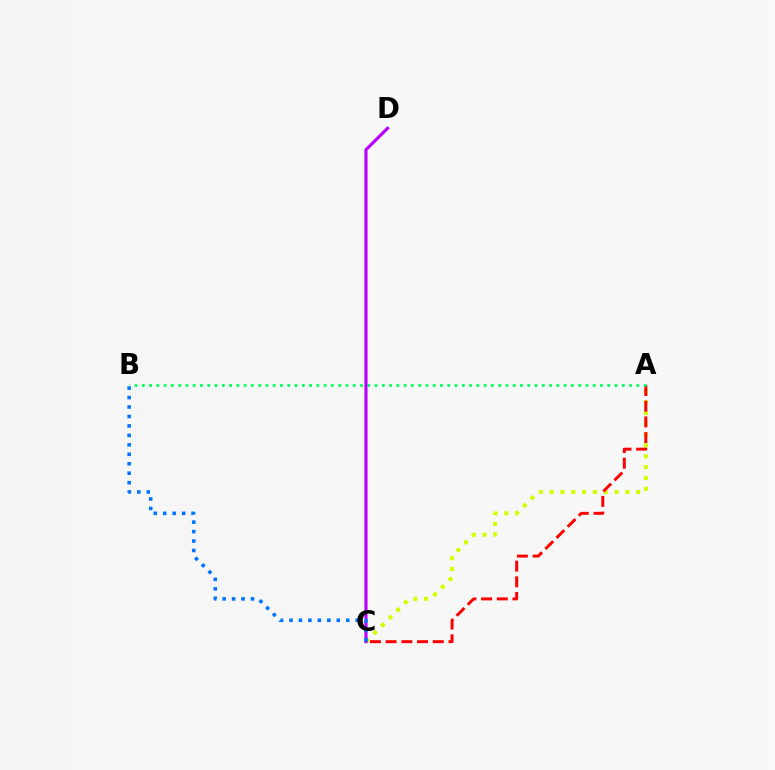{('A', 'C'): [{'color': '#d1ff00', 'line_style': 'dotted', 'thickness': 2.94}, {'color': '#ff0000', 'line_style': 'dashed', 'thickness': 2.13}], ('A', 'B'): [{'color': '#00ff5c', 'line_style': 'dotted', 'thickness': 1.98}], ('C', 'D'): [{'color': '#b900ff', 'line_style': 'solid', 'thickness': 2.25}], ('B', 'C'): [{'color': '#0074ff', 'line_style': 'dotted', 'thickness': 2.57}]}